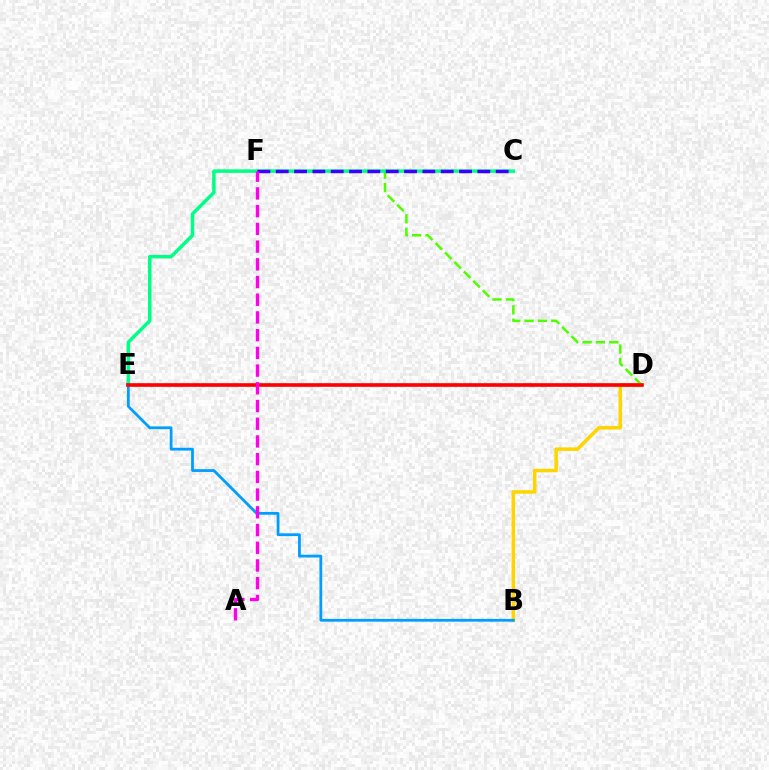{('D', 'F'): [{'color': '#4fff00', 'line_style': 'dashed', 'thickness': 1.82}], ('C', 'E'): [{'color': '#00ff86', 'line_style': 'solid', 'thickness': 2.5}], ('B', 'D'): [{'color': '#ffd500', 'line_style': 'solid', 'thickness': 2.53}], ('B', 'E'): [{'color': '#009eff', 'line_style': 'solid', 'thickness': 2.0}], ('C', 'F'): [{'color': '#3700ff', 'line_style': 'dashed', 'thickness': 2.49}], ('D', 'E'): [{'color': '#ff0000', 'line_style': 'solid', 'thickness': 2.63}], ('A', 'F'): [{'color': '#ff00ed', 'line_style': 'dashed', 'thickness': 2.41}]}